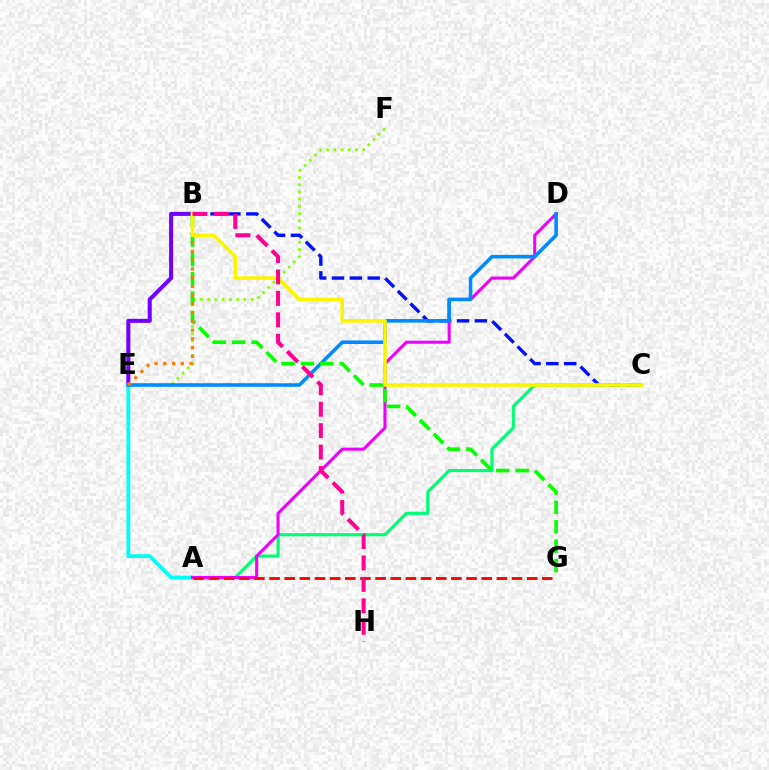{('E', 'F'): [{'color': '#84ff00', 'line_style': 'dotted', 'thickness': 1.96}], ('B', 'C'): [{'color': '#0010ff', 'line_style': 'dashed', 'thickness': 2.42}, {'color': '#fcf500', 'line_style': 'solid', 'thickness': 2.58}], ('B', 'E'): [{'color': '#7200ff', 'line_style': 'solid', 'thickness': 2.92}, {'color': '#ff7c00', 'line_style': 'dotted', 'thickness': 2.37}], ('A', 'E'): [{'color': '#00fff6', 'line_style': 'solid', 'thickness': 2.75}], ('A', 'C'): [{'color': '#00ff74', 'line_style': 'solid', 'thickness': 2.28}], ('A', 'D'): [{'color': '#ee00ff', 'line_style': 'solid', 'thickness': 2.2}], ('D', 'E'): [{'color': '#008cff', 'line_style': 'solid', 'thickness': 2.58}], ('B', 'G'): [{'color': '#08ff00', 'line_style': 'dashed', 'thickness': 2.64}], ('A', 'G'): [{'color': '#ff0000', 'line_style': 'dashed', 'thickness': 2.06}], ('B', 'H'): [{'color': '#ff0094', 'line_style': 'dashed', 'thickness': 2.91}]}